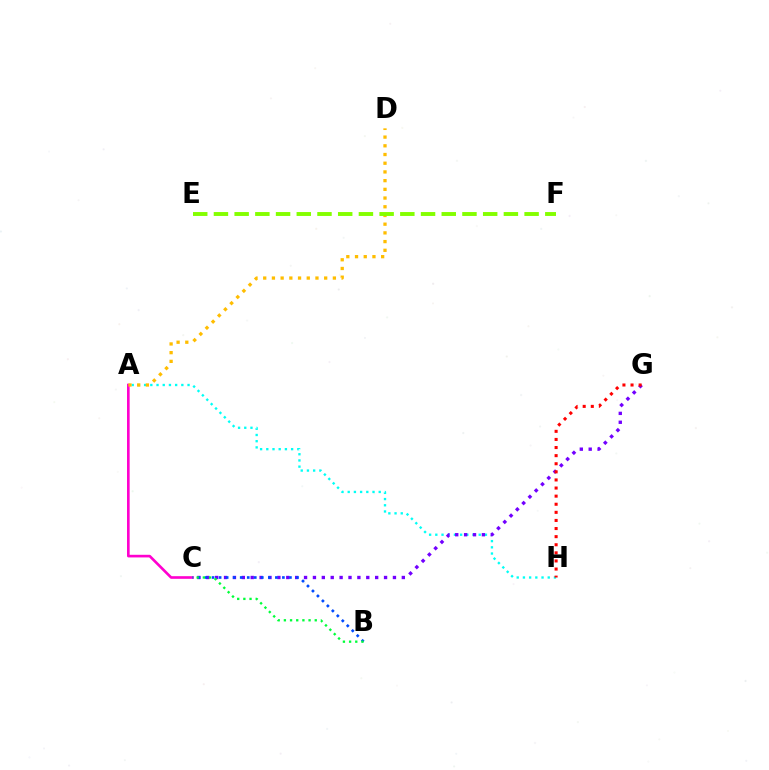{('A', 'C'): [{'color': '#ff00cf', 'line_style': 'solid', 'thickness': 1.9}], ('A', 'H'): [{'color': '#00fff6', 'line_style': 'dotted', 'thickness': 1.69}], ('A', 'D'): [{'color': '#ffbd00', 'line_style': 'dotted', 'thickness': 2.37}], ('C', 'G'): [{'color': '#7200ff', 'line_style': 'dotted', 'thickness': 2.42}], ('G', 'H'): [{'color': '#ff0000', 'line_style': 'dotted', 'thickness': 2.2}], ('B', 'C'): [{'color': '#004bff', 'line_style': 'dotted', 'thickness': 1.91}, {'color': '#00ff39', 'line_style': 'dotted', 'thickness': 1.68}], ('E', 'F'): [{'color': '#84ff00', 'line_style': 'dashed', 'thickness': 2.81}]}